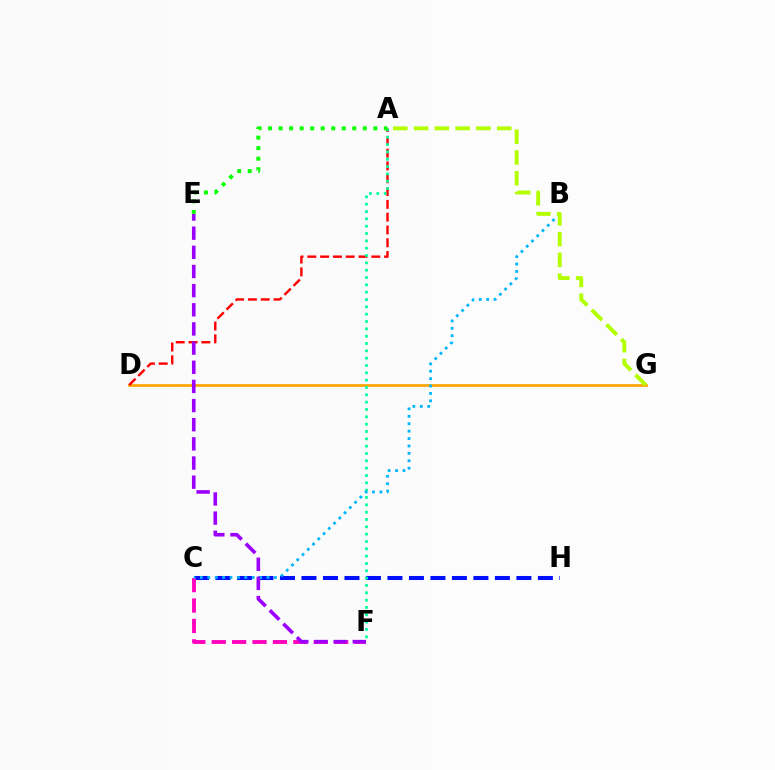{('D', 'G'): [{'color': '#ffa500', 'line_style': 'solid', 'thickness': 1.94}], ('C', 'H'): [{'color': '#0010ff', 'line_style': 'dashed', 'thickness': 2.92}], ('C', 'F'): [{'color': '#ff00bd', 'line_style': 'dashed', 'thickness': 2.77}], ('A', 'D'): [{'color': '#ff0000', 'line_style': 'dashed', 'thickness': 1.74}], ('A', 'F'): [{'color': '#00ff9d', 'line_style': 'dotted', 'thickness': 1.99}], ('B', 'C'): [{'color': '#00b5ff', 'line_style': 'dotted', 'thickness': 2.01}], ('E', 'F'): [{'color': '#9b00ff', 'line_style': 'dashed', 'thickness': 2.6}], ('A', 'G'): [{'color': '#b3ff00', 'line_style': 'dashed', 'thickness': 2.82}], ('A', 'E'): [{'color': '#08ff00', 'line_style': 'dotted', 'thickness': 2.86}]}